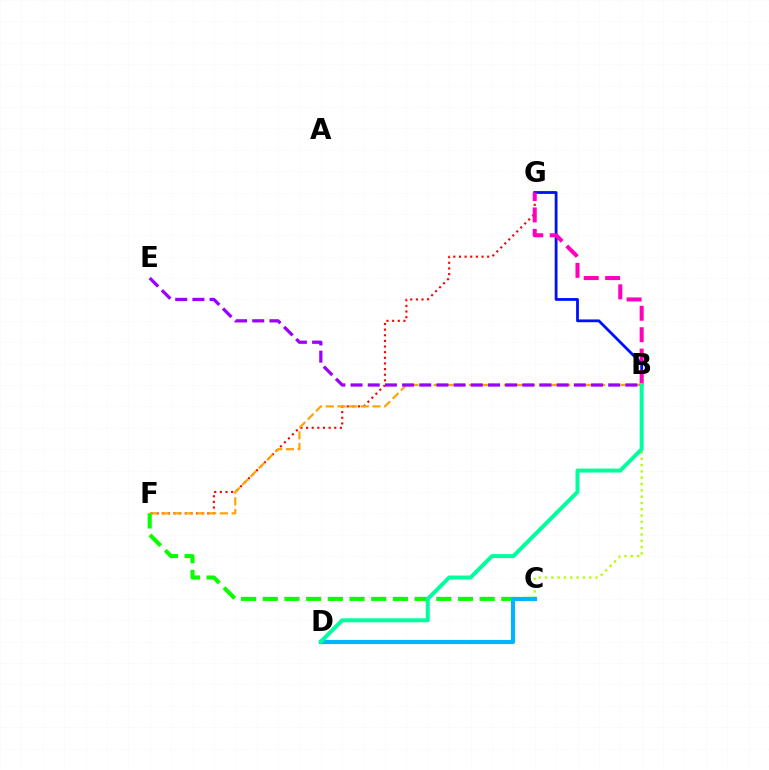{('B', 'C'): [{'color': '#b3ff00', 'line_style': 'dotted', 'thickness': 1.71}], ('F', 'G'): [{'color': '#ff0000', 'line_style': 'dotted', 'thickness': 1.53}], ('B', 'F'): [{'color': '#ffa500', 'line_style': 'dashed', 'thickness': 1.59}], ('C', 'F'): [{'color': '#08ff00', 'line_style': 'dashed', 'thickness': 2.95}], ('B', 'G'): [{'color': '#0010ff', 'line_style': 'solid', 'thickness': 2.01}, {'color': '#ff00bd', 'line_style': 'dashed', 'thickness': 2.91}], ('C', 'D'): [{'color': '#00b5ff', 'line_style': 'solid', 'thickness': 2.99}], ('B', 'D'): [{'color': '#00ff9d', 'line_style': 'solid', 'thickness': 2.86}], ('B', 'E'): [{'color': '#9b00ff', 'line_style': 'dashed', 'thickness': 2.33}]}